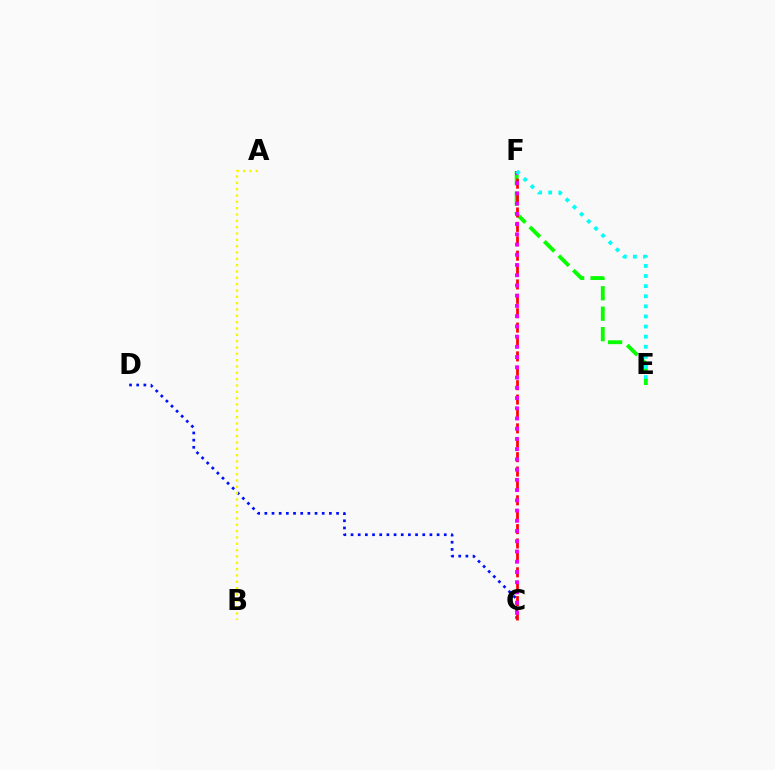{('C', 'D'): [{'color': '#0010ff', 'line_style': 'dotted', 'thickness': 1.95}], ('E', 'F'): [{'color': '#08ff00', 'line_style': 'dashed', 'thickness': 2.78}, {'color': '#00fff6', 'line_style': 'dotted', 'thickness': 2.75}], ('C', 'F'): [{'color': '#ff0000', 'line_style': 'dashed', 'thickness': 1.96}, {'color': '#ee00ff', 'line_style': 'dotted', 'thickness': 2.78}], ('A', 'B'): [{'color': '#fcf500', 'line_style': 'dotted', 'thickness': 1.72}]}